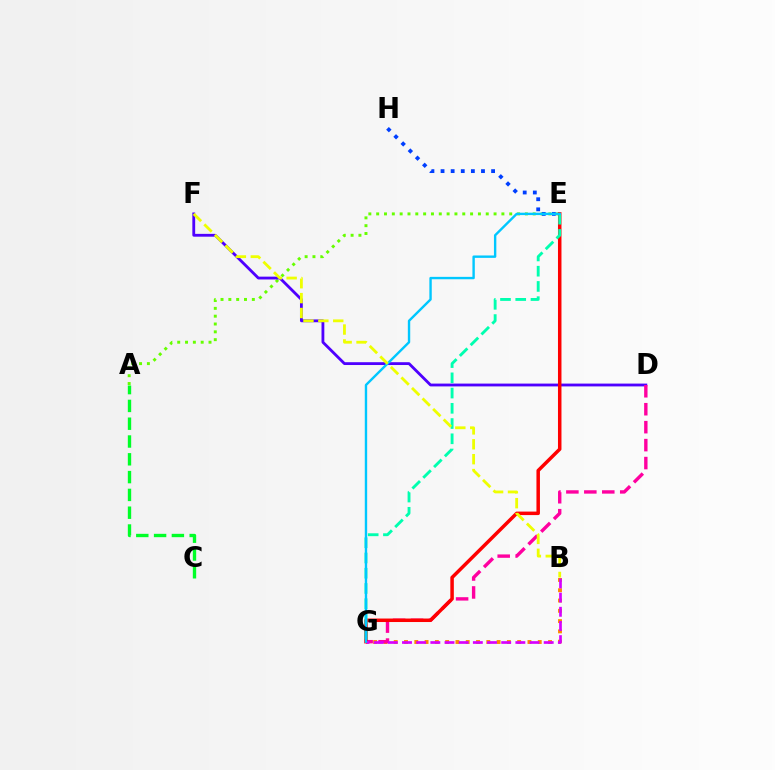{('B', 'G'): [{'color': '#ff8800', 'line_style': 'dotted', 'thickness': 2.8}, {'color': '#d600ff', 'line_style': 'dashed', 'thickness': 1.93}], ('A', 'E'): [{'color': '#66ff00', 'line_style': 'dotted', 'thickness': 2.13}], ('D', 'F'): [{'color': '#4f00ff', 'line_style': 'solid', 'thickness': 2.03}], ('D', 'G'): [{'color': '#ff00a0', 'line_style': 'dashed', 'thickness': 2.44}], ('E', 'H'): [{'color': '#003fff', 'line_style': 'dotted', 'thickness': 2.75}], ('E', 'G'): [{'color': '#ff0000', 'line_style': 'solid', 'thickness': 2.52}, {'color': '#00ffaf', 'line_style': 'dashed', 'thickness': 2.07}, {'color': '#00c7ff', 'line_style': 'solid', 'thickness': 1.72}], ('A', 'C'): [{'color': '#00ff27', 'line_style': 'dashed', 'thickness': 2.42}], ('B', 'F'): [{'color': '#eeff00', 'line_style': 'dashed', 'thickness': 2.02}]}